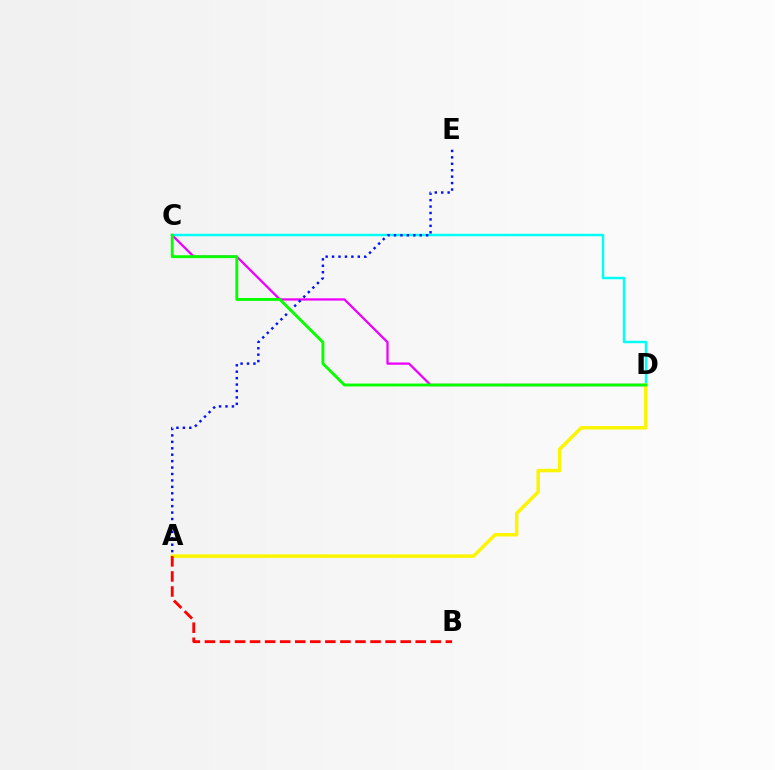{('C', 'D'): [{'color': '#ee00ff', 'line_style': 'solid', 'thickness': 1.64}, {'color': '#00fff6', 'line_style': 'solid', 'thickness': 1.78}, {'color': '#08ff00', 'line_style': 'solid', 'thickness': 2.08}], ('A', 'D'): [{'color': '#fcf500', 'line_style': 'solid', 'thickness': 2.51}], ('A', 'E'): [{'color': '#0010ff', 'line_style': 'dotted', 'thickness': 1.75}], ('A', 'B'): [{'color': '#ff0000', 'line_style': 'dashed', 'thickness': 2.05}]}